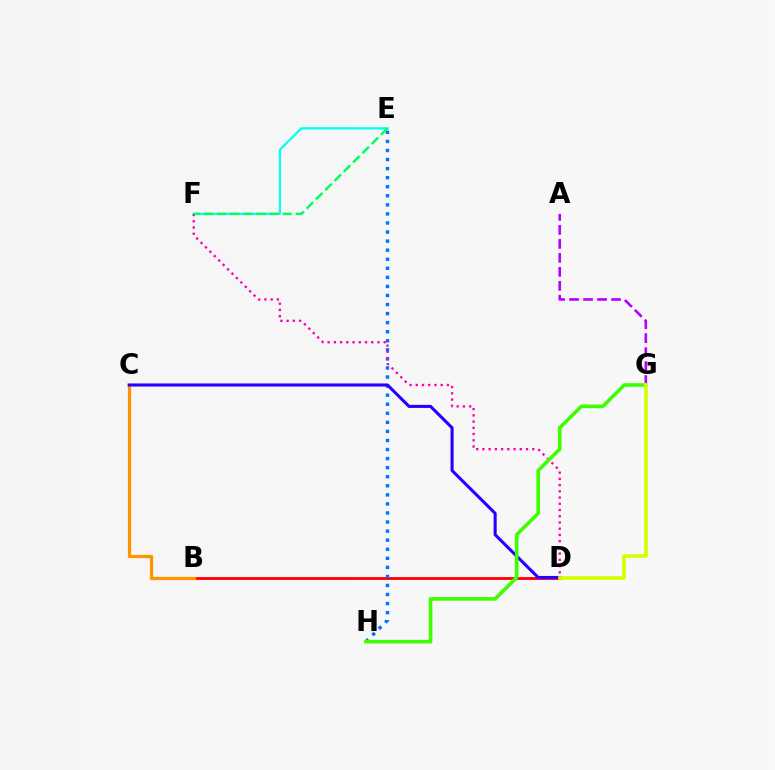{('A', 'G'): [{'color': '#b900ff', 'line_style': 'dashed', 'thickness': 1.9}], ('E', 'F'): [{'color': '#00fff6', 'line_style': 'solid', 'thickness': 1.59}, {'color': '#00ff5c', 'line_style': 'dashed', 'thickness': 1.78}], ('B', 'D'): [{'color': '#ff0000', 'line_style': 'solid', 'thickness': 2.04}], ('E', 'H'): [{'color': '#0074ff', 'line_style': 'dotted', 'thickness': 2.46}], ('B', 'C'): [{'color': '#ff9400', 'line_style': 'solid', 'thickness': 2.31}], ('C', 'D'): [{'color': '#2500ff', 'line_style': 'solid', 'thickness': 2.21}], ('D', 'F'): [{'color': '#ff00ac', 'line_style': 'dotted', 'thickness': 1.69}], ('G', 'H'): [{'color': '#3dff00', 'line_style': 'solid', 'thickness': 2.6}], ('D', 'G'): [{'color': '#d1ff00', 'line_style': 'solid', 'thickness': 2.63}]}